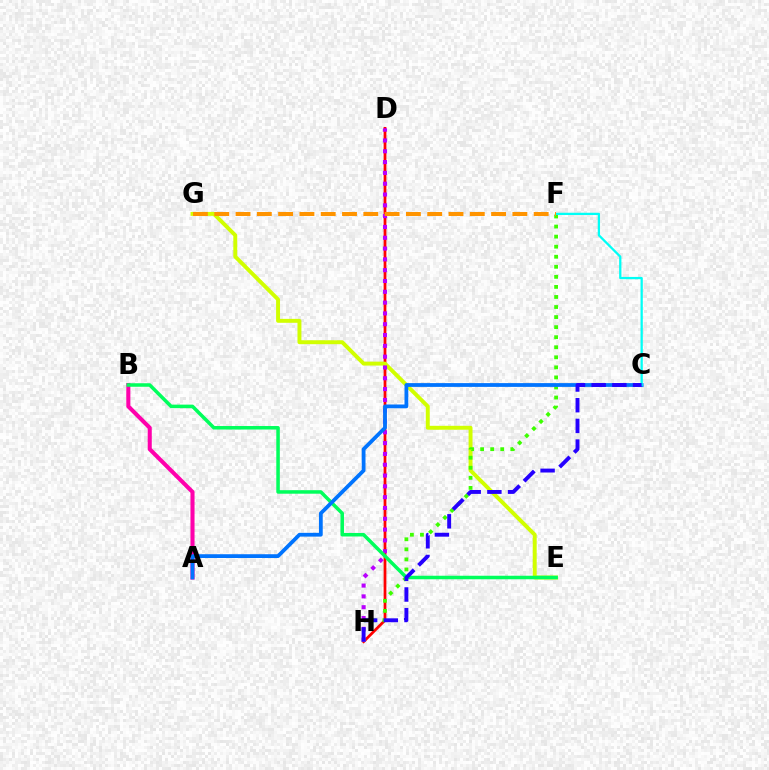{('A', 'B'): [{'color': '#ff00ac', 'line_style': 'solid', 'thickness': 2.94}], ('D', 'H'): [{'color': '#ff0000', 'line_style': 'solid', 'thickness': 1.98}, {'color': '#b900ff', 'line_style': 'dotted', 'thickness': 2.94}], ('E', 'G'): [{'color': '#d1ff00', 'line_style': 'solid', 'thickness': 2.83}], ('F', 'H'): [{'color': '#3dff00', 'line_style': 'dotted', 'thickness': 2.73}], ('B', 'E'): [{'color': '#00ff5c', 'line_style': 'solid', 'thickness': 2.53}], ('A', 'C'): [{'color': '#0074ff', 'line_style': 'solid', 'thickness': 2.72}], ('C', 'F'): [{'color': '#00fff6', 'line_style': 'solid', 'thickness': 1.63}], ('F', 'G'): [{'color': '#ff9400', 'line_style': 'dashed', 'thickness': 2.89}], ('C', 'H'): [{'color': '#2500ff', 'line_style': 'dashed', 'thickness': 2.81}]}